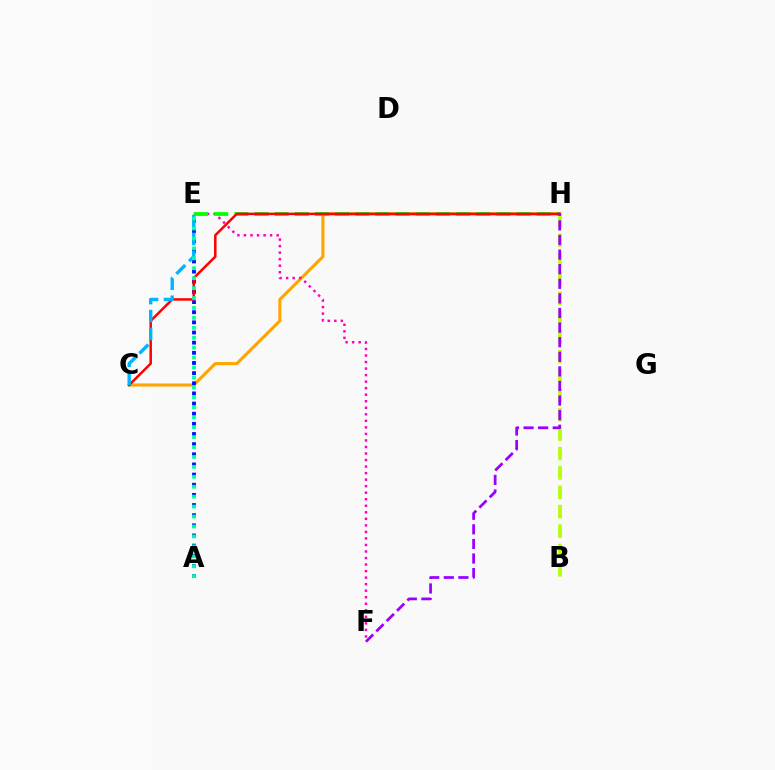{('C', 'H'): [{'color': '#ffa500', 'line_style': 'solid', 'thickness': 2.23}, {'color': '#ff0000', 'line_style': 'solid', 'thickness': 1.8}], ('B', 'H'): [{'color': '#b3ff00', 'line_style': 'dashed', 'thickness': 2.63}], ('E', 'F'): [{'color': '#ff00bd', 'line_style': 'dotted', 'thickness': 1.78}], ('A', 'E'): [{'color': '#0010ff', 'line_style': 'dotted', 'thickness': 2.76}, {'color': '#00ff9d', 'line_style': 'dotted', 'thickness': 2.7}], ('E', 'H'): [{'color': '#08ff00', 'line_style': 'dashed', 'thickness': 2.74}], ('C', 'E'): [{'color': '#00b5ff', 'line_style': 'dashed', 'thickness': 2.43}], ('F', 'H'): [{'color': '#9b00ff', 'line_style': 'dashed', 'thickness': 1.98}]}